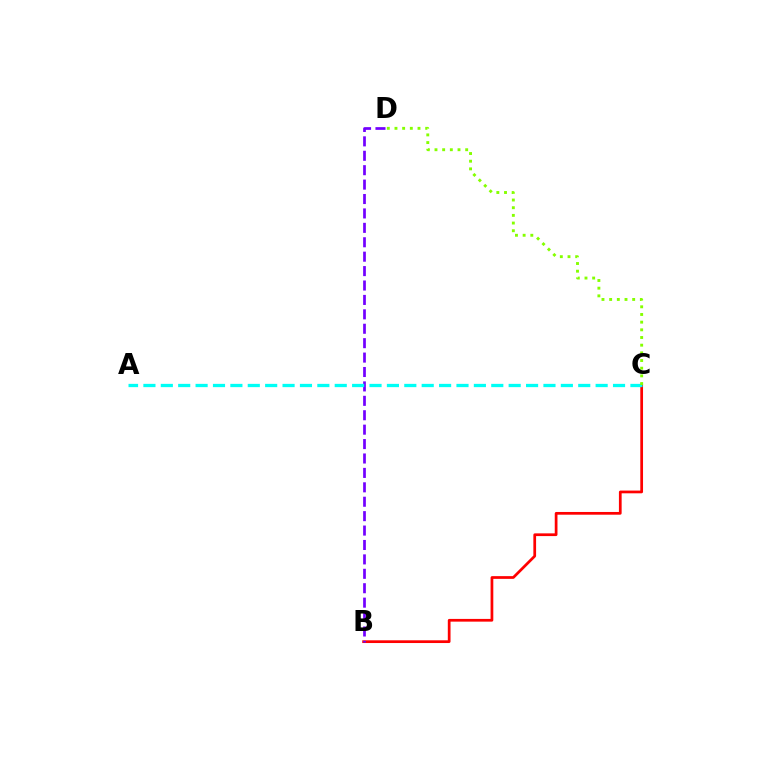{('B', 'C'): [{'color': '#ff0000', 'line_style': 'solid', 'thickness': 1.97}], ('B', 'D'): [{'color': '#7200ff', 'line_style': 'dashed', 'thickness': 1.96}], ('A', 'C'): [{'color': '#00fff6', 'line_style': 'dashed', 'thickness': 2.36}], ('C', 'D'): [{'color': '#84ff00', 'line_style': 'dotted', 'thickness': 2.09}]}